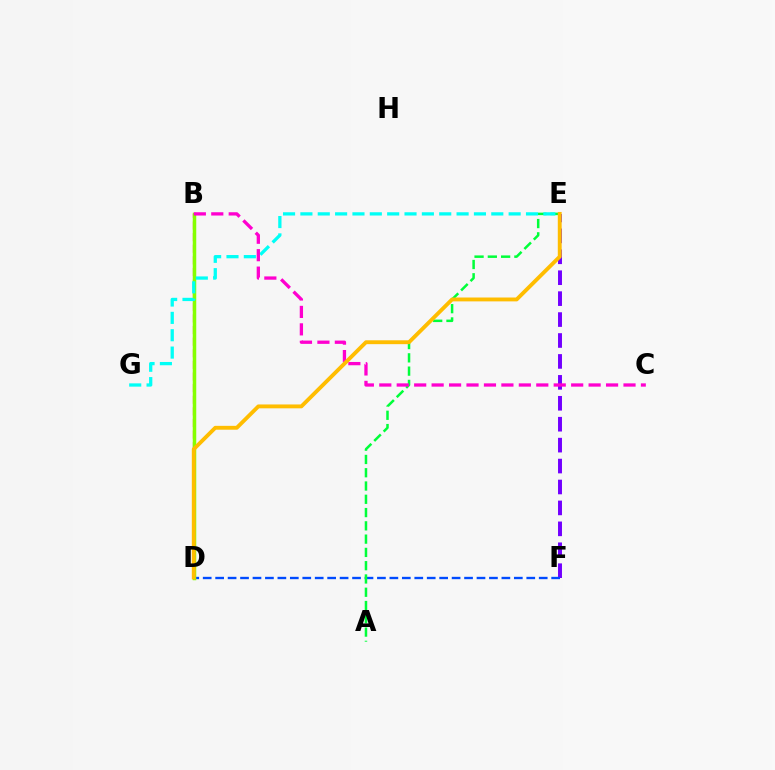{('E', 'F'): [{'color': '#7200ff', 'line_style': 'dashed', 'thickness': 2.84}], ('D', 'F'): [{'color': '#004bff', 'line_style': 'dashed', 'thickness': 1.69}], ('A', 'E'): [{'color': '#00ff39', 'line_style': 'dashed', 'thickness': 1.8}], ('B', 'D'): [{'color': '#ff0000', 'line_style': 'dashed', 'thickness': 1.58}, {'color': '#84ff00', 'line_style': 'solid', 'thickness': 2.52}], ('E', 'G'): [{'color': '#00fff6', 'line_style': 'dashed', 'thickness': 2.36}], ('B', 'C'): [{'color': '#ff00cf', 'line_style': 'dashed', 'thickness': 2.37}], ('D', 'E'): [{'color': '#ffbd00', 'line_style': 'solid', 'thickness': 2.78}]}